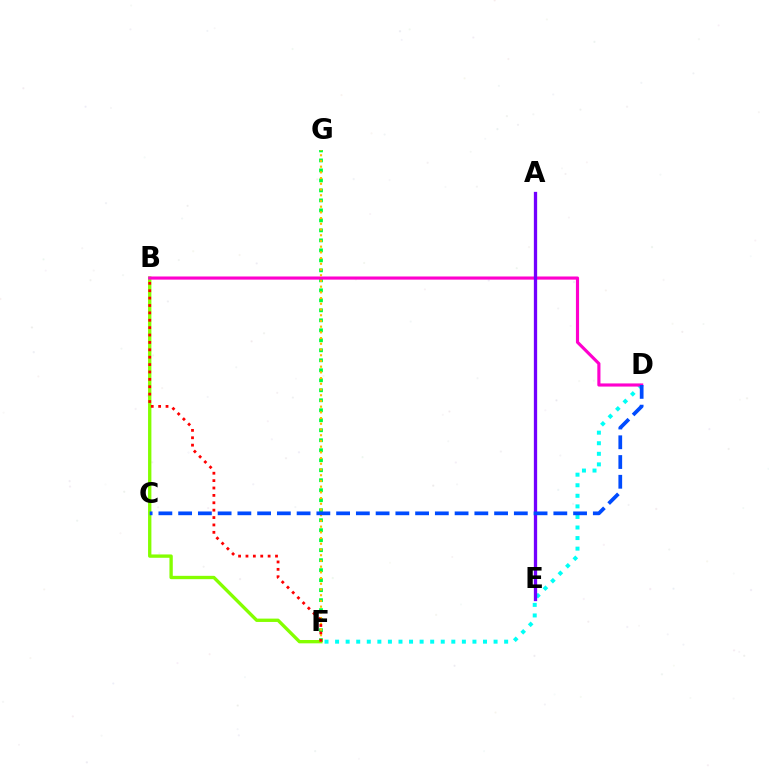{('F', 'G'): [{'color': '#00ff39', 'line_style': 'dotted', 'thickness': 2.72}, {'color': '#ffbd00', 'line_style': 'dotted', 'thickness': 1.55}], ('B', 'F'): [{'color': '#84ff00', 'line_style': 'solid', 'thickness': 2.4}, {'color': '#ff0000', 'line_style': 'dotted', 'thickness': 2.01}], ('D', 'F'): [{'color': '#00fff6', 'line_style': 'dotted', 'thickness': 2.87}], ('B', 'D'): [{'color': '#ff00cf', 'line_style': 'solid', 'thickness': 2.26}], ('A', 'E'): [{'color': '#7200ff', 'line_style': 'solid', 'thickness': 2.38}], ('C', 'D'): [{'color': '#004bff', 'line_style': 'dashed', 'thickness': 2.68}]}